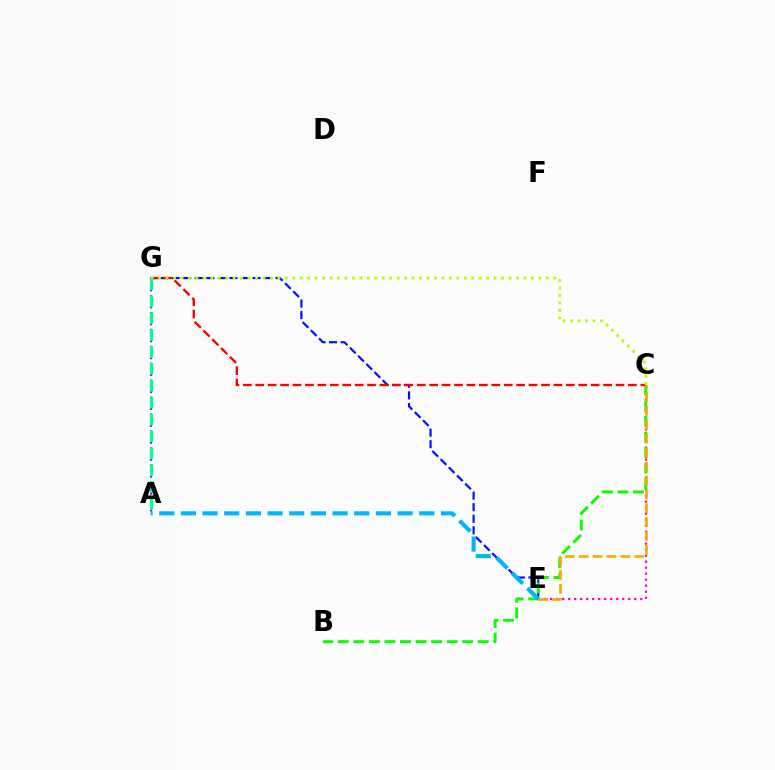{('E', 'G'): [{'color': '#0010ff', 'line_style': 'dashed', 'thickness': 1.57}], ('C', 'E'): [{'color': '#ff00bd', 'line_style': 'dotted', 'thickness': 1.63}, {'color': '#ffa500', 'line_style': 'dashed', 'thickness': 1.89}], ('B', 'C'): [{'color': '#08ff00', 'line_style': 'dashed', 'thickness': 2.11}], ('A', 'G'): [{'color': '#9b00ff', 'line_style': 'dotted', 'thickness': 1.53}, {'color': '#00ff9d', 'line_style': 'dashed', 'thickness': 2.29}], ('C', 'G'): [{'color': '#ff0000', 'line_style': 'dashed', 'thickness': 1.69}, {'color': '#b3ff00', 'line_style': 'dotted', 'thickness': 2.03}], ('A', 'E'): [{'color': '#00b5ff', 'line_style': 'dashed', 'thickness': 2.94}]}